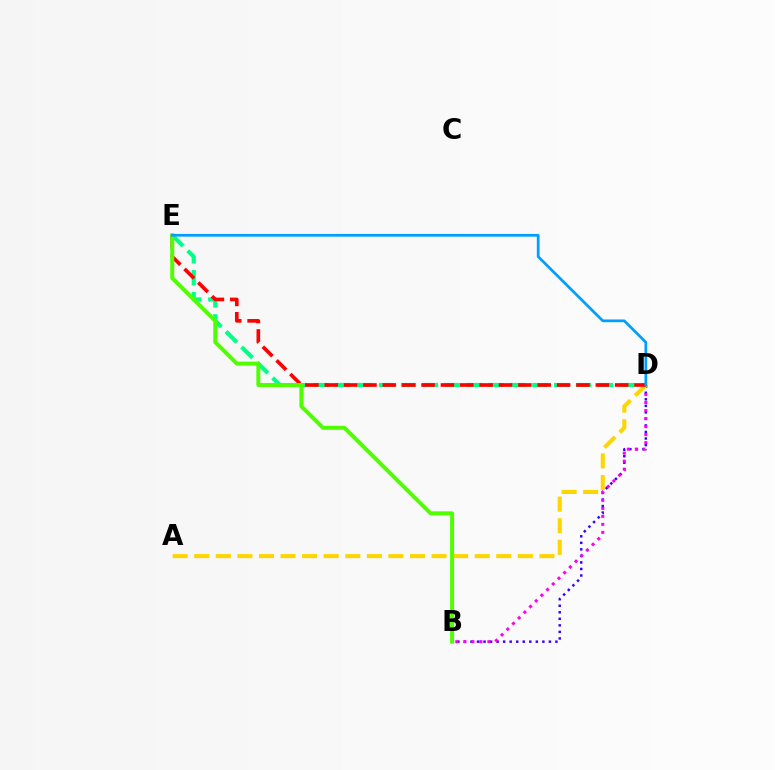{('D', 'E'): [{'color': '#00ff86', 'line_style': 'dashed', 'thickness': 2.97}, {'color': '#ff0000', 'line_style': 'dashed', 'thickness': 2.63}, {'color': '#009eff', 'line_style': 'solid', 'thickness': 1.96}], ('B', 'D'): [{'color': '#3700ff', 'line_style': 'dotted', 'thickness': 1.78}, {'color': '#ff00ed', 'line_style': 'dotted', 'thickness': 2.18}], ('A', 'D'): [{'color': '#ffd500', 'line_style': 'dashed', 'thickness': 2.93}], ('B', 'E'): [{'color': '#4fff00', 'line_style': 'solid', 'thickness': 2.86}]}